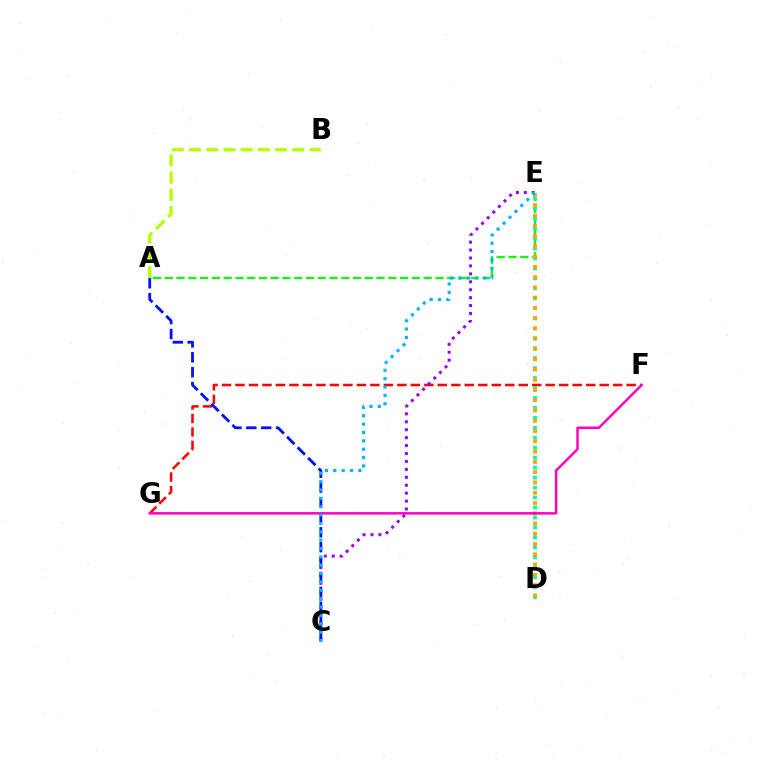{('F', 'G'): [{'color': '#ff0000', 'line_style': 'dashed', 'thickness': 1.83}, {'color': '#ff00bd', 'line_style': 'solid', 'thickness': 1.78}], ('A', 'E'): [{'color': '#08ff00', 'line_style': 'dashed', 'thickness': 1.6}], ('C', 'E'): [{'color': '#9b00ff', 'line_style': 'dotted', 'thickness': 2.15}, {'color': '#00b5ff', 'line_style': 'dotted', 'thickness': 2.27}], ('D', 'E'): [{'color': '#00ff9d', 'line_style': 'dotted', 'thickness': 2.71}, {'color': '#ffa500', 'line_style': 'dotted', 'thickness': 2.79}], ('A', 'C'): [{'color': '#0010ff', 'line_style': 'dashed', 'thickness': 2.02}], ('A', 'B'): [{'color': '#b3ff00', 'line_style': 'dashed', 'thickness': 2.34}]}